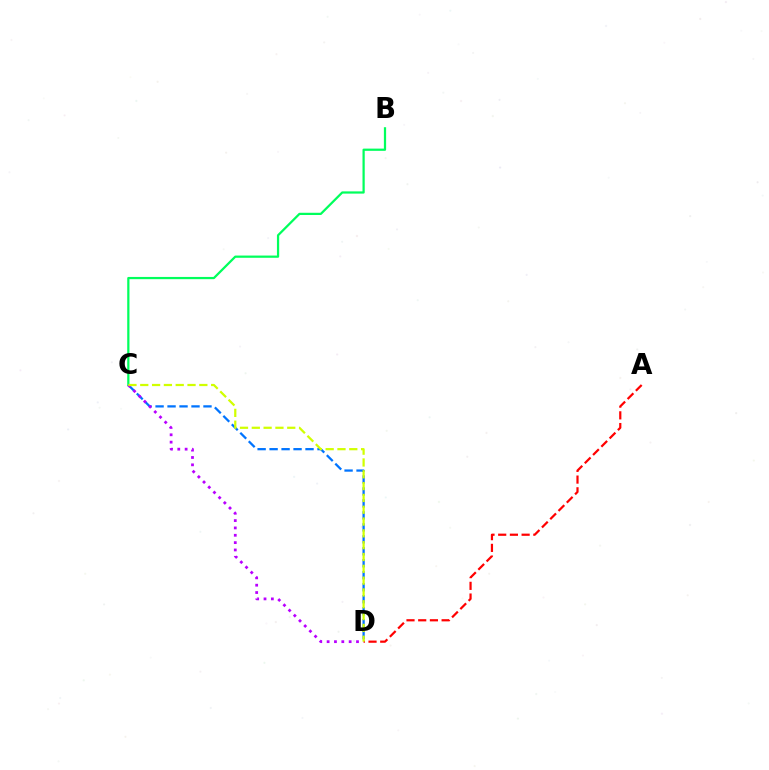{('B', 'C'): [{'color': '#00ff5c', 'line_style': 'solid', 'thickness': 1.61}], ('A', 'D'): [{'color': '#ff0000', 'line_style': 'dashed', 'thickness': 1.59}], ('C', 'D'): [{'color': '#0074ff', 'line_style': 'dashed', 'thickness': 1.63}, {'color': '#b900ff', 'line_style': 'dotted', 'thickness': 2.0}, {'color': '#d1ff00', 'line_style': 'dashed', 'thickness': 1.61}]}